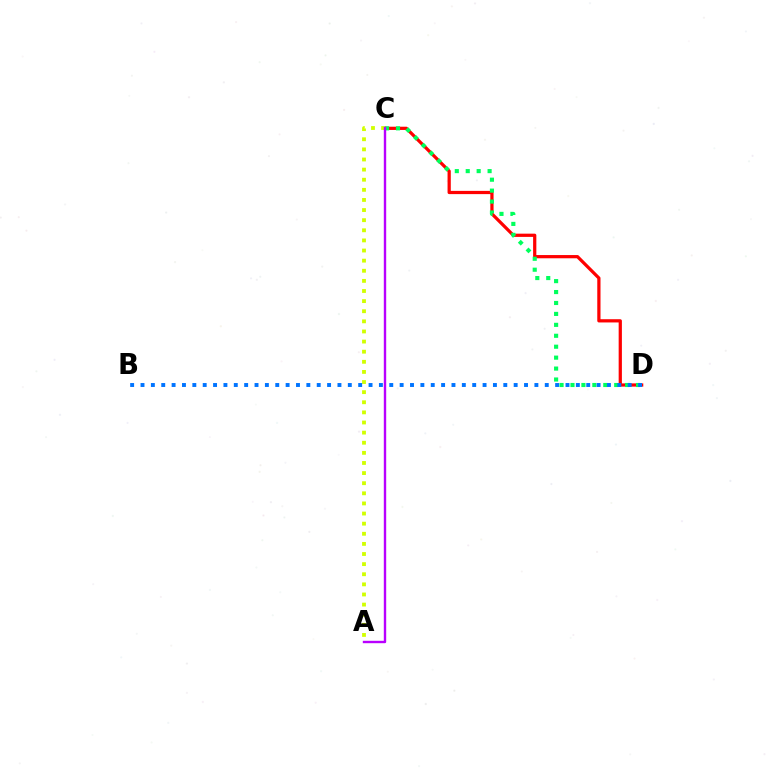{('C', 'D'): [{'color': '#ff0000', 'line_style': 'solid', 'thickness': 2.33}, {'color': '#00ff5c', 'line_style': 'dotted', 'thickness': 2.97}], ('A', 'C'): [{'color': '#d1ff00', 'line_style': 'dotted', 'thickness': 2.75}, {'color': '#b900ff', 'line_style': 'solid', 'thickness': 1.72}], ('B', 'D'): [{'color': '#0074ff', 'line_style': 'dotted', 'thickness': 2.82}]}